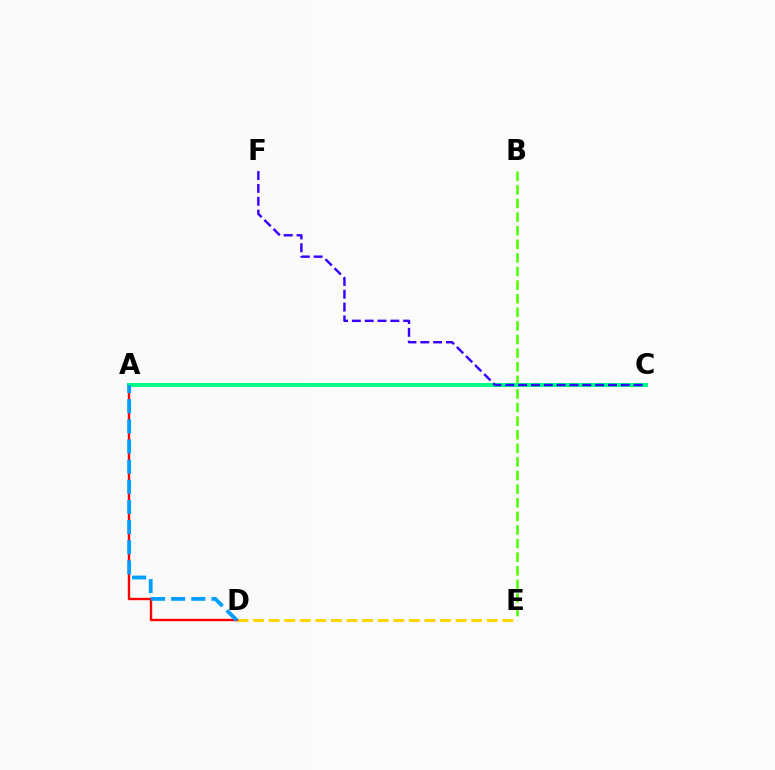{('D', 'E'): [{'color': '#ffd500', 'line_style': 'dashed', 'thickness': 2.12}], ('A', 'D'): [{'color': '#ff0000', 'line_style': 'solid', 'thickness': 1.7}, {'color': '#009eff', 'line_style': 'dashed', 'thickness': 2.74}], ('B', 'E'): [{'color': '#4fff00', 'line_style': 'dashed', 'thickness': 1.85}], ('A', 'C'): [{'color': '#ff00ed', 'line_style': 'dashed', 'thickness': 1.92}, {'color': '#00ff86', 'line_style': 'solid', 'thickness': 2.89}], ('C', 'F'): [{'color': '#3700ff', 'line_style': 'dashed', 'thickness': 1.74}]}